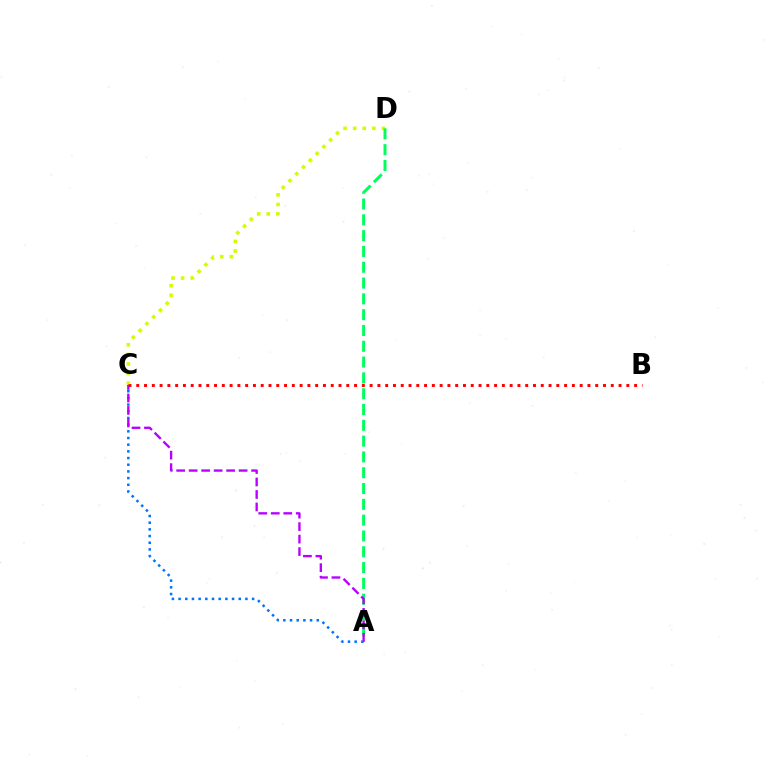{('C', 'D'): [{'color': '#d1ff00', 'line_style': 'dotted', 'thickness': 2.61}], ('B', 'C'): [{'color': '#ff0000', 'line_style': 'dotted', 'thickness': 2.11}], ('A', 'D'): [{'color': '#00ff5c', 'line_style': 'dashed', 'thickness': 2.15}], ('A', 'C'): [{'color': '#0074ff', 'line_style': 'dotted', 'thickness': 1.82}, {'color': '#b900ff', 'line_style': 'dashed', 'thickness': 1.7}]}